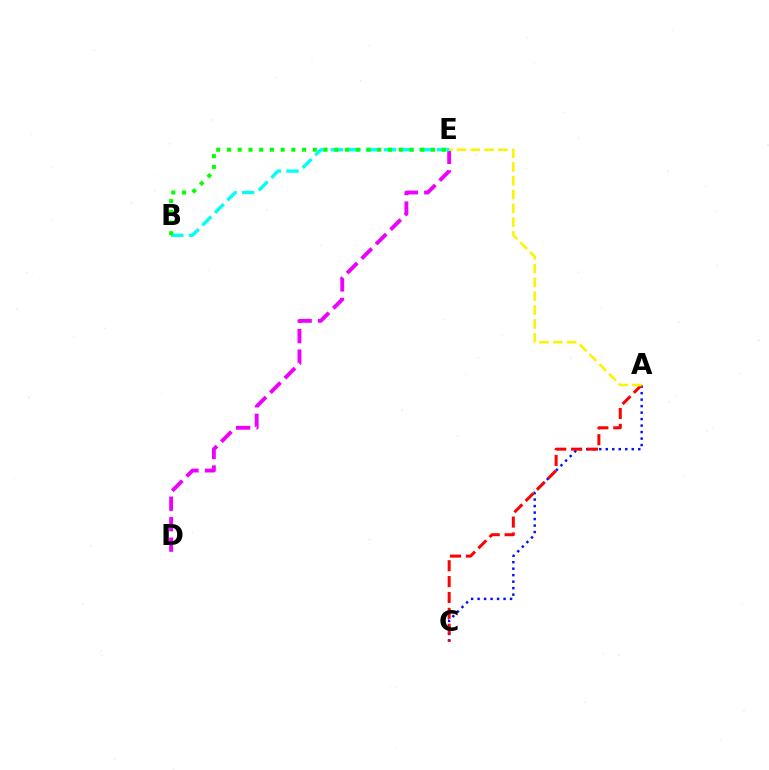{('A', 'C'): [{'color': '#0010ff', 'line_style': 'dotted', 'thickness': 1.76}, {'color': '#ff0000', 'line_style': 'dashed', 'thickness': 2.16}], ('D', 'E'): [{'color': '#ee00ff', 'line_style': 'dashed', 'thickness': 2.78}], ('B', 'E'): [{'color': '#00fff6', 'line_style': 'dashed', 'thickness': 2.41}, {'color': '#08ff00', 'line_style': 'dotted', 'thickness': 2.92}], ('A', 'E'): [{'color': '#fcf500', 'line_style': 'dashed', 'thickness': 1.88}]}